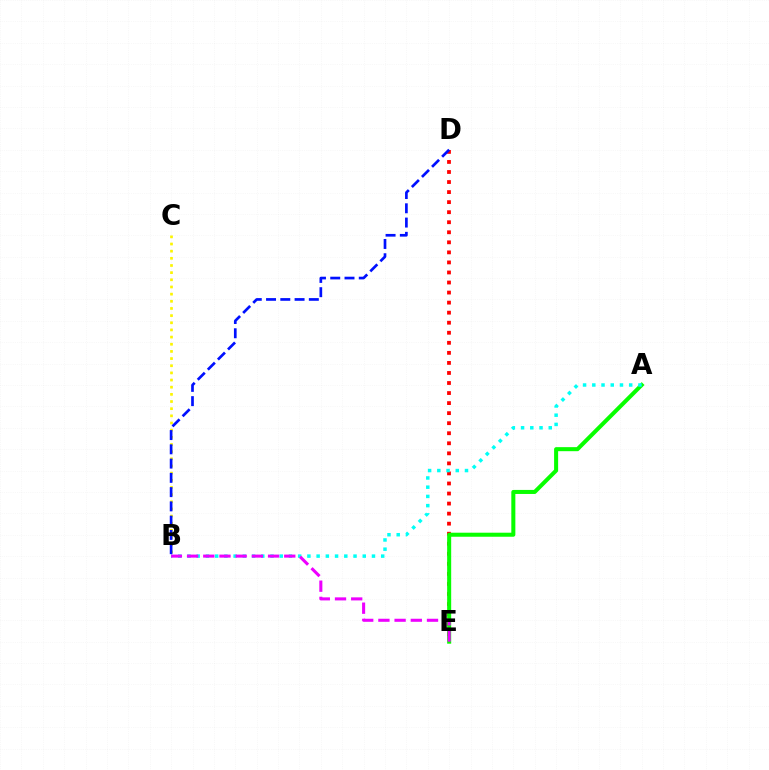{('D', 'E'): [{'color': '#ff0000', 'line_style': 'dotted', 'thickness': 2.73}], ('A', 'E'): [{'color': '#08ff00', 'line_style': 'solid', 'thickness': 2.91}], ('A', 'B'): [{'color': '#00fff6', 'line_style': 'dotted', 'thickness': 2.51}], ('B', 'C'): [{'color': '#fcf500', 'line_style': 'dotted', 'thickness': 1.95}], ('B', 'D'): [{'color': '#0010ff', 'line_style': 'dashed', 'thickness': 1.94}], ('B', 'E'): [{'color': '#ee00ff', 'line_style': 'dashed', 'thickness': 2.2}]}